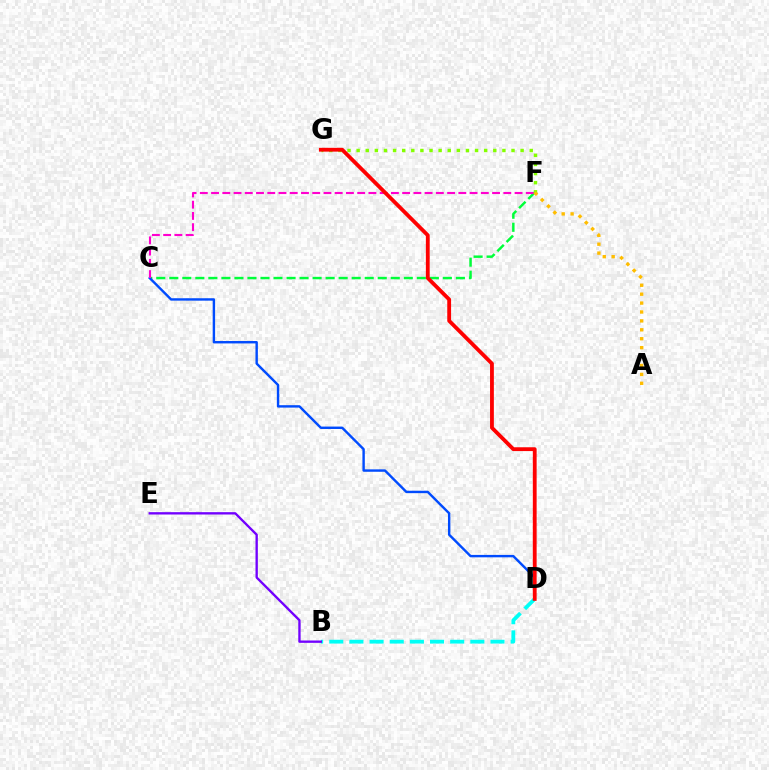{('C', 'F'): [{'color': '#00ff39', 'line_style': 'dashed', 'thickness': 1.77}, {'color': '#ff00cf', 'line_style': 'dashed', 'thickness': 1.53}], ('C', 'D'): [{'color': '#004bff', 'line_style': 'solid', 'thickness': 1.74}], ('B', 'D'): [{'color': '#00fff6', 'line_style': 'dashed', 'thickness': 2.74}], ('F', 'G'): [{'color': '#84ff00', 'line_style': 'dotted', 'thickness': 2.48}], ('A', 'F'): [{'color': '#ffbd00', 'line_style': 'dotted', 'thickness': 2.42}], ('B', 'E'): [{'color': '#7200ff', 'line_style': 'solid', 'thickness': 1.69}], ('D', 'G'): [{'color': '#ff0000', 'line_style': 'solid', 'thickness': 2.75}]}